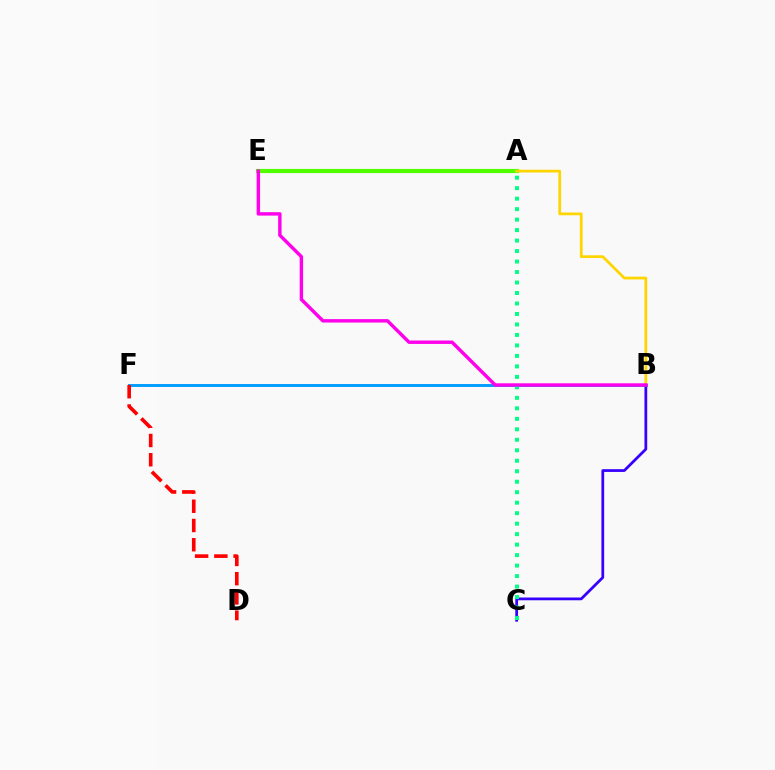{('B', 'F'): [{'color': '#009eff', 'line_style': 'solid', 'thickness': 2.1}], ('B', 'C'): [{'color': '#3700ff', 'line_style': 'solid', 'thickness': 1.99}], ('A', 'E'): [{'color': '#4fff00', 'line_style': 'solid', 'thickness': 2.99}], ('D', 'F'): [{'color': '#ff0000', 'line_style': 'dashed', 'thickness': 2.61}], ('A', 'B'): [{'color': '#ffd500', 'line_style': 'solid', 'thickness': 1.98}], ('A', 'C'): [{'color': '#00ff86', 'line_style': 'dotted', 'thickness': 2.85}], ('B', 'E'): [{'color': '#ff00ed', 'line_style': 'solid', 'thickness': 2.46}]}